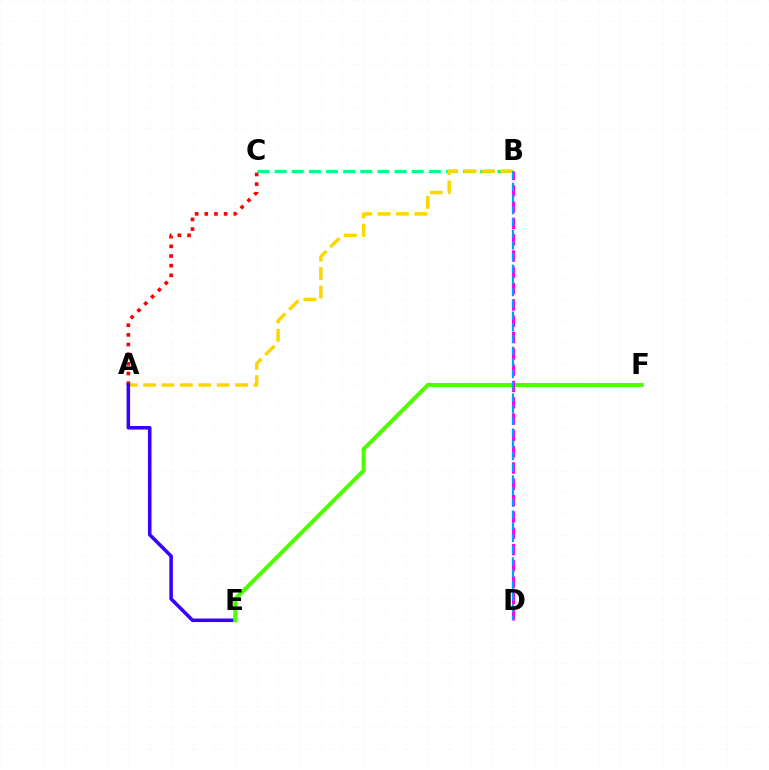{('B', 'C'): [{'color': '#00ff86', 'line_style': 'dashed', 'thickness': 2.33}], ('A', 'B'): [{'color': '#ffd500', 'line_style': 'dashed', 'thickness': 2.5}], ('A', 'C'): [{'color': '#ff0000', 'line_style': 'dotted', 'thickness': 2.62}], ('A', 'E'): [{'color': '#3700ff', 'line_style': 'solid', 'thickness': 2.55}], ('E', 'F'): [{'color': '#4fff00', 'line_style': 'solid', 'thickness': 2.93}], ('B', 'D'): [{'color': '#ff00ed', 'line_style': 'dashed', 'thickness': 2.22}, {'color': '#009eff', 'line_style': 'dashed', 'thickness': 1.59}]}